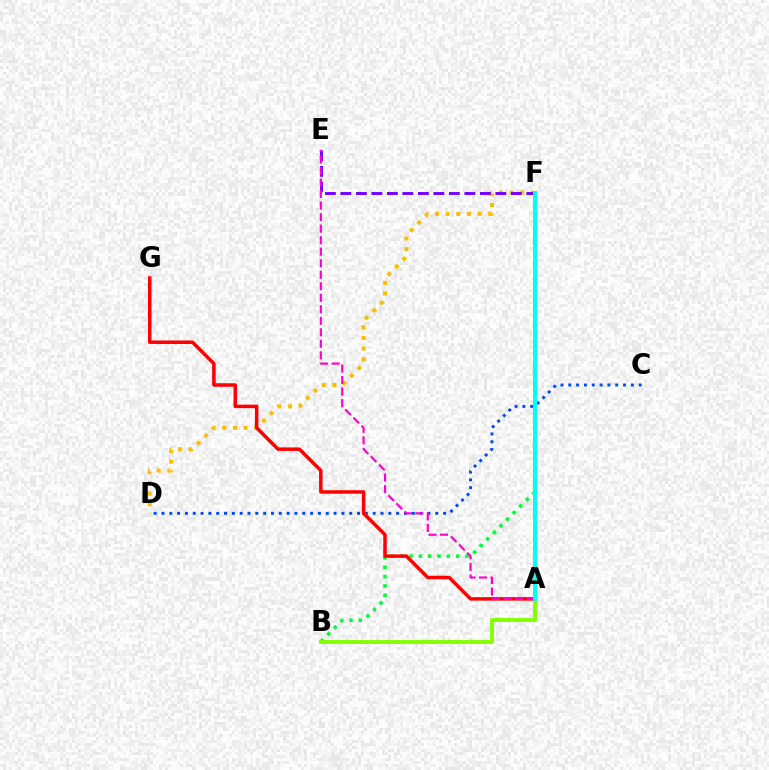{('C', 'D'): [{'color': '#004bff', 'line_style': 'dotted', 'thickness': 2.13}], ('B', 'F'): [{'color': '#00ff39', 'line_style': 'dotted', 'thickness': 2.53}], ('A', 'B'): [{'color': '#84ff00', 'line_style': 'solid', 'thickness': 2.79}], ('D', 'F'): [{'color': '#ffbd00', 'line_style': 'dotted', 'thickness': 2.89}], ('E', 'F'): [{'color': '#7200ff', 'line_style': 'dashed', 'thickness': 2.1}], ('A', 'G'): [{'color': '#ff0000', 'line_style': 'solid', 'thickness': 2.52}], ('A', 'E'): [{'color': '#ff00cf', 'line_style': 'dashed', 'thickness': 1.57}], ('A', 'F'): [{'color': '#00fff6', 'line_style': 'solid', 'thickness': 2.85}]}